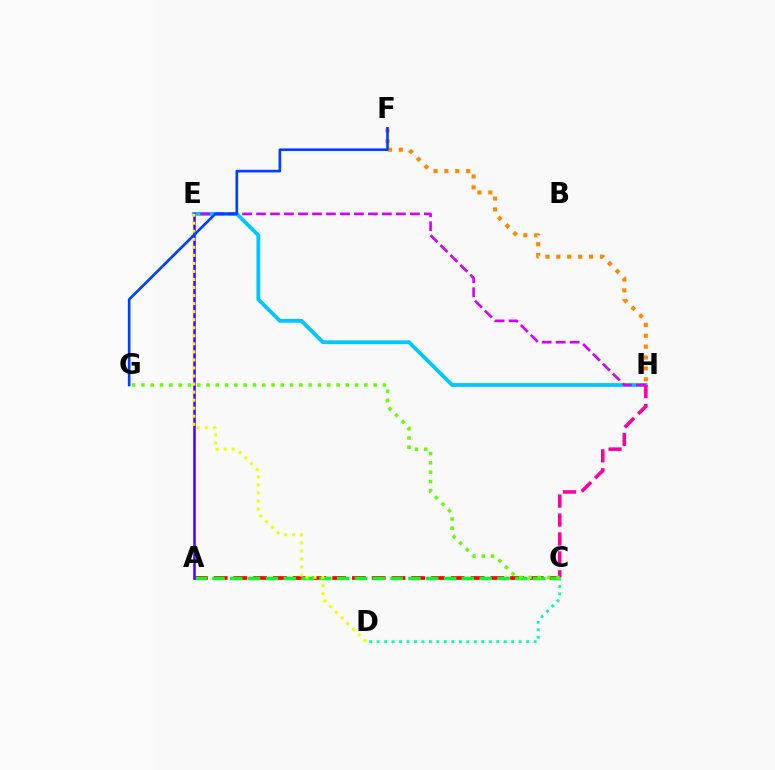{('A', 'C'): [{'color': '#ff0000', 'line_style': 'dashed', 'thickness': 2.68}, {'color': '#00ff27', 'line_style': 'dashed', 'thickness': 2.42}], ('A', 'E'): [{'color': '#4f00ff', 'line_style': 'solid', 'thickness': 1.84}], ('C', 'D'): [{'color': '#00ffaf', 'line_style': 'dotted', 'thickness': 2.03}], ('E', 'H'): [{'color': '#00c7ff', 'line_style': 'solid', 'thickness': 2.73}, {'color': '#d600ff', 'line_style': 'dashed', 'thickness': 1.9}], ('F', 'H'): [{'color': '#ff8800', 'line_style': 'dotted', 'thickness': 2.96}], ('C', 'H'): [{'color': '#ff00a0', 'line_style': 'dashed', 'thickness': 2.57}], ('C', 'G'): [{'color': '#66ff00', 'line_style': 'dotted', 'thickness': 2.52}], ('D', 'E'): [{'color': '#eeff00', 'line_style': 'dotted', 'thickness': 2.19}], ('F', 'G'): [{'color': '#003fff', 'line_style': 'solid', 'thickness': 1.9}]}